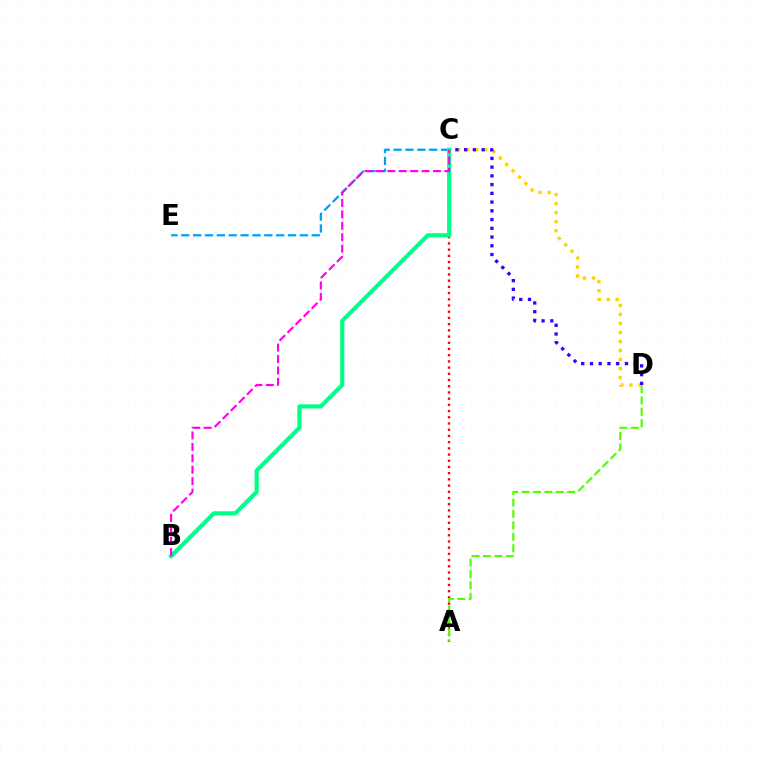{('A', 'C'): [{'color': '#ff0000', 'line_style': 'dotted', 'thickness': 1.69}], ('A', 'D'): [{'color': '#4fff00', 'line_style': 'dashed', 'thickness': 1.55}], ('C', 'E'): [{'color': '#009eff', 'line_style': 'dashed', 'thickness': 1.61}], ('C', 'D'): [{'color': '#ffd500', 'line_style': 'dotted', 'thickness': 2.45}, {'color': '#3700ff', 'line_style': 'dotted', 'thickness': 2.37}], ('B', 'C'): [{'color': '#00ff86', 'line_style': 'solid', 'thickness': 2.97}, {'color': '#ff00ed', 'line_style': 'dashed', 'thickness': 1.55}]}